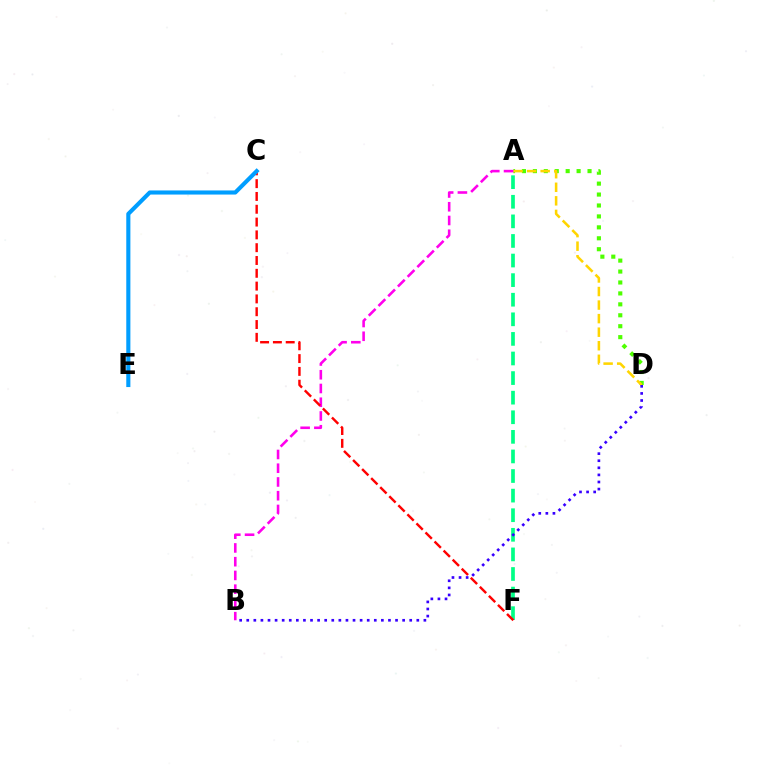{('A', 'D'): [{'color': '#4fff00', 'line_style': 'dotted', 'thickness': 2.97}, {'color': '#ffd500', 'line_style': 'dashed', 'thickness': 1.84}], ('A', 'F'): [{'color': '#00ff86', 'line_style': 'dashed', 'thickness': 2.66}], ('A', 'B'): [{'color': '#ff00ed', 'line_style': 'dashed', 'thickness': 1.87}], ('C', 'F'): [{'color': '#ff0000', 'line_style': 'dashed', 'thickness': 1.74}], ('C', 'E'): [{'color': '#009eff', 'line_style': 'solid', 'thickness': 2.96}], ('B', 'D'): [{'color': '#3700ff', 'line_style': 'dotted', 'thickness': 1.93}]}